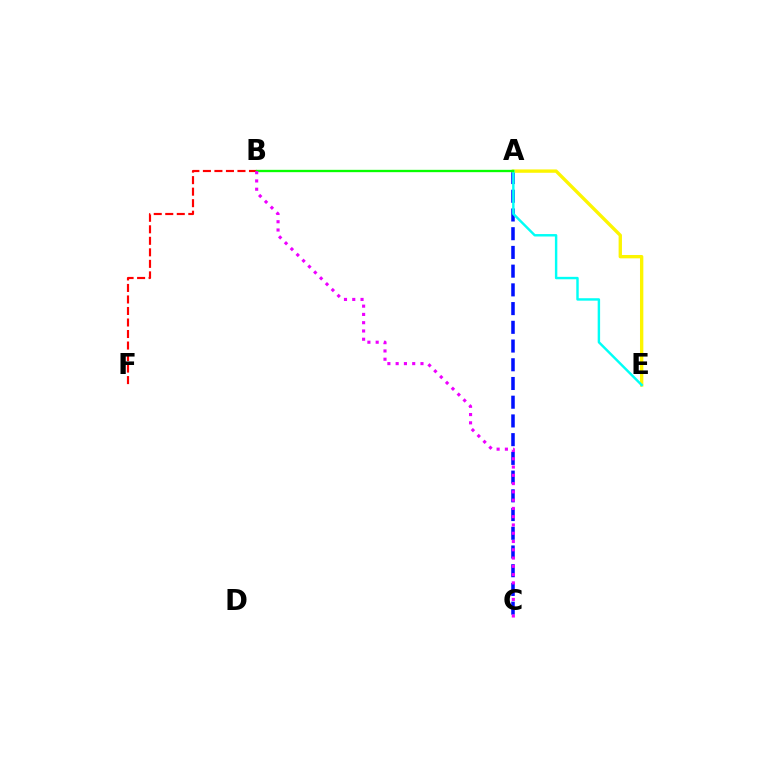{('A', 'C'): [{'color': '#0010ff', 'line_style': 'dashed', 'thickness': 2.54}], ('A', 'E'): [{'color': '#fcf500', 'line_style': 'solid', 'thickness': 2.41}, {'color': '#00fff6', 'line_style': 'solid', 'thickness': 1.75}], ('B', 'F'): [{'color': '#ff0000', 'line_style': 'dashed', 'thickness': 1.56}], ('A', 'B'): [{'color': '#08ff00', 'line_style': 'solid', 'thickness': 1.68}], ('B', 'C'): [{'color': '#ee00ff', 'line_style': 'dotted', 'thickness': 2.25}]}